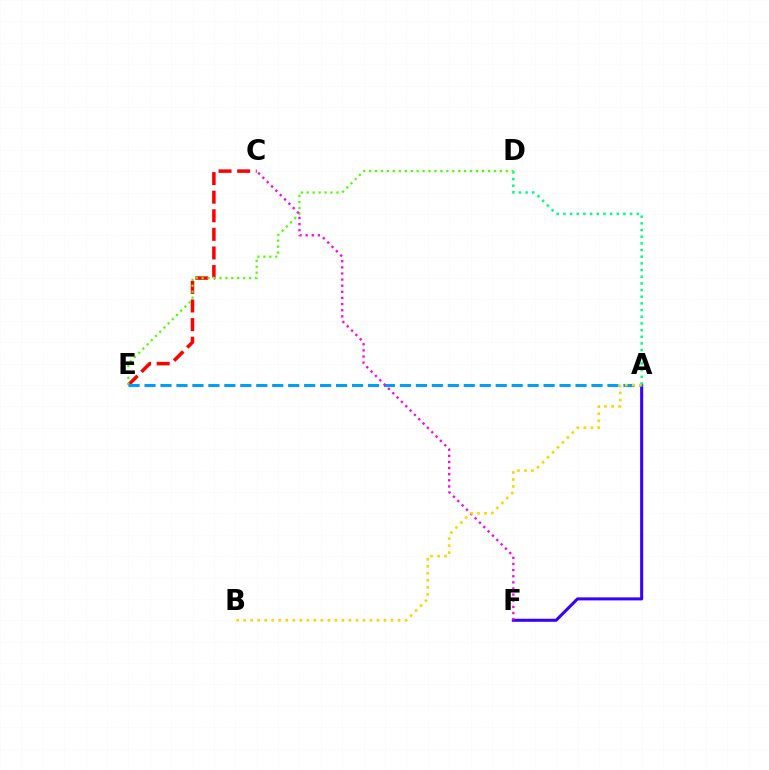{('C', 'E'): [{'color': '#ff0000', 'line_style': 'dashed', 'thickness': 2.53}], ('A', 'F'): [{'color': '#3700ff', 'line_style': 'solid', 'thickness': 2.19}], ('A', 'D'): [{'color': '#00ff86', 'line_style': 'dotted', 'thickness': 1.81}], ('D', 'E'): [{'color': '#4fff00', 'line_style': 'dotted', 'thickness': 1.61}], ('A', 'E'): [{'color': '#009eff', 'line_style': 'dashed', 'thickness': 2.17}], ('C', 'F'): [{'color': '#ff00ed', 'line_style': 'dotted', 'thickness': 1.66}], ('A', 'B'): [{'color': '#ffd500', 'line_style': 'dotted', 'thickness': 1.91}]}